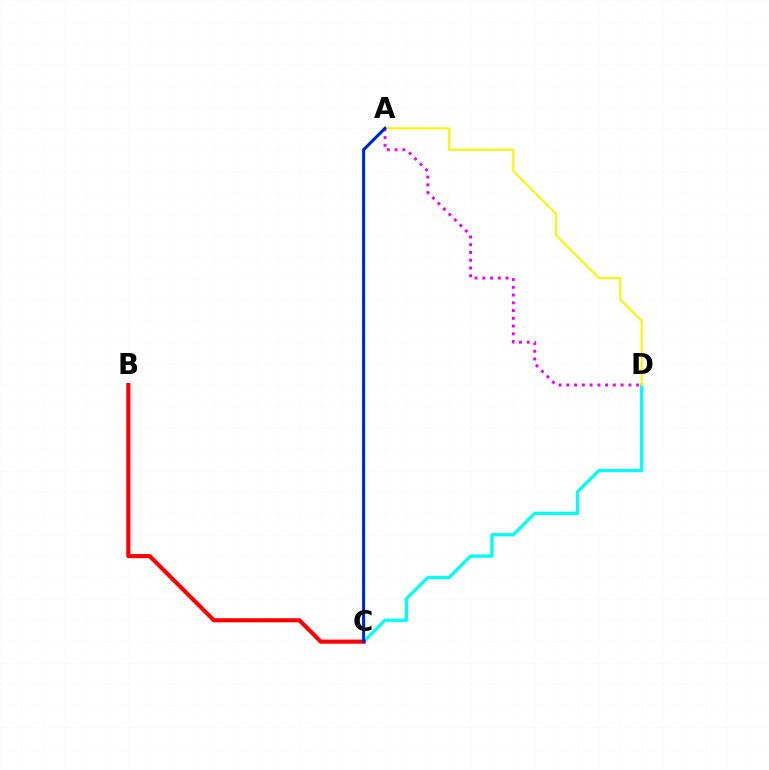{('C', 'D'): [{'color': '#00fff6', 'line_style': 'solid', 'thickness': 2.35}], ('A', 'C'): [{'color': '#08ff00', 'line_style': 'solid', 'thickness': 2.42}, {'color': '#0010ff', 'line_style': 'solid', 'thickness': 1.94}], ('A', 'D'): [{'color': '#ee00ff', 'line_style': 'dotted', 'thickness': 2.11}, {'color': '#fcf500', 'line_style': 'solid', 'thickness': 1.51}], ('B', 'C'): [{'color': '#ff0000', 'line_style': 'solid', 'thickness': 2.97}]}